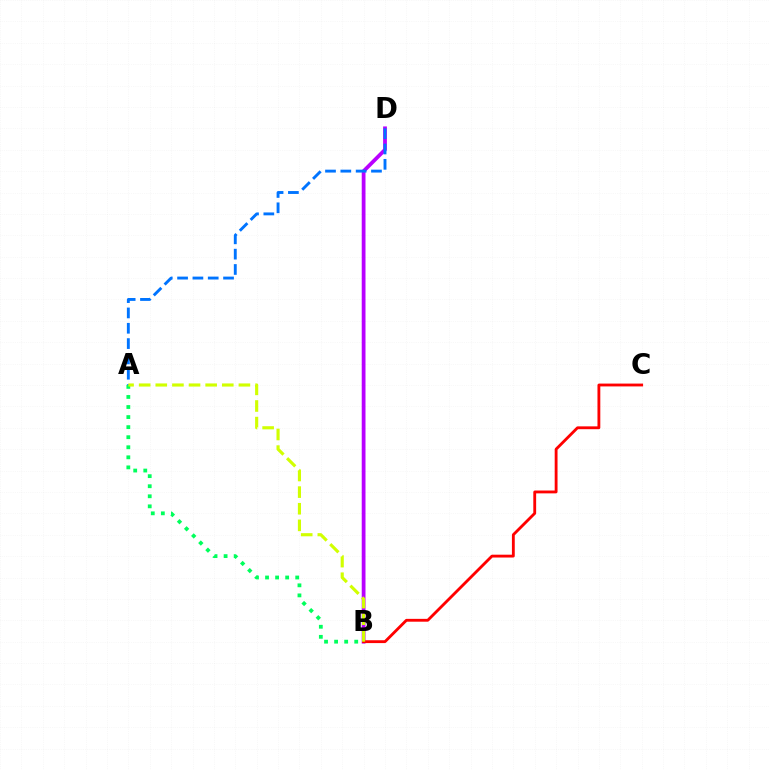{('B', 'D'): [{'color': '#b900ff', 'line_style': 'solid', 'thickness': 2.72}], ('A', 'B'): [{'color': '#00ff5c', 'line_style': 'dotted', 'thickness': 2.73}, {'color': '#d1ff00', 'line_style': 'dashed', 'thickness': 2.26}], ('B', 'C'): [{'color': '#ff0000', 'line_style': 'solid', 'thickness': 2.04}], ('A', 'D'): [{'color': '#0074ff', 'line_style': 'dashed', 'thickness': 2.08}]}